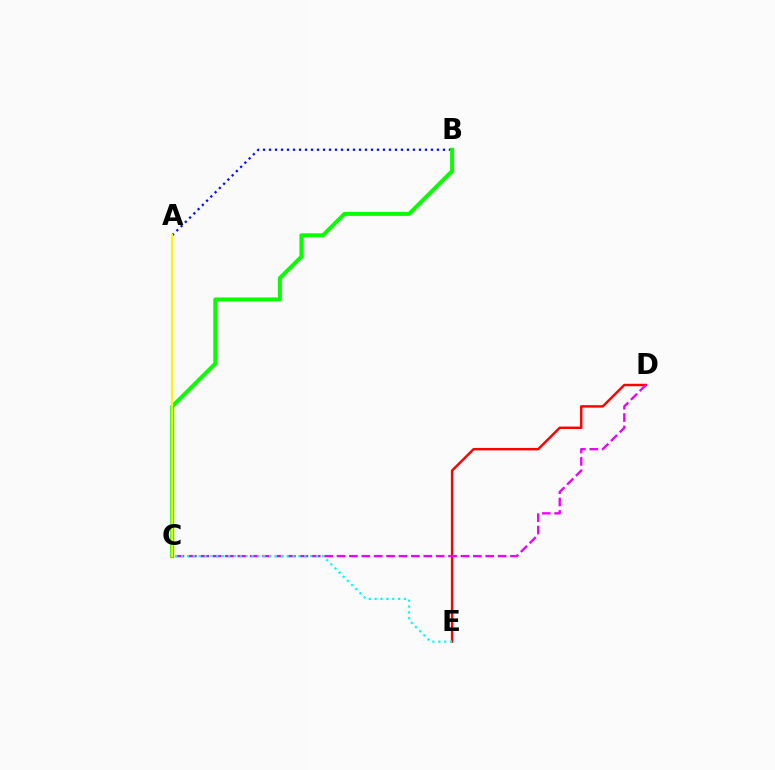{('A', 'B'): [{'color': '#0010ff', 'line_style': 'dotted', 'thickness': 1.63}], ('D', 'E'): [{'color': '#ff0000', 'line_style': 'solid', 'thickness': 1.75}], ('B', 'C'): [{'color': '#08ff00', 'line_style': 'solid', 'thickness': 2.87}], ('C', 'D'): [{'color': '#ee00ff', 'line_style': 'dashed', 'thickness': 1.68}], ('A', 'C'): [{'color': '#fcf500', 'line_style': 'solid', 'thickness': 1.52}], ('C', 'E'): [{'color': '#00fff6', 'line_style': 'dotted', 'thickness': 1.59}]}